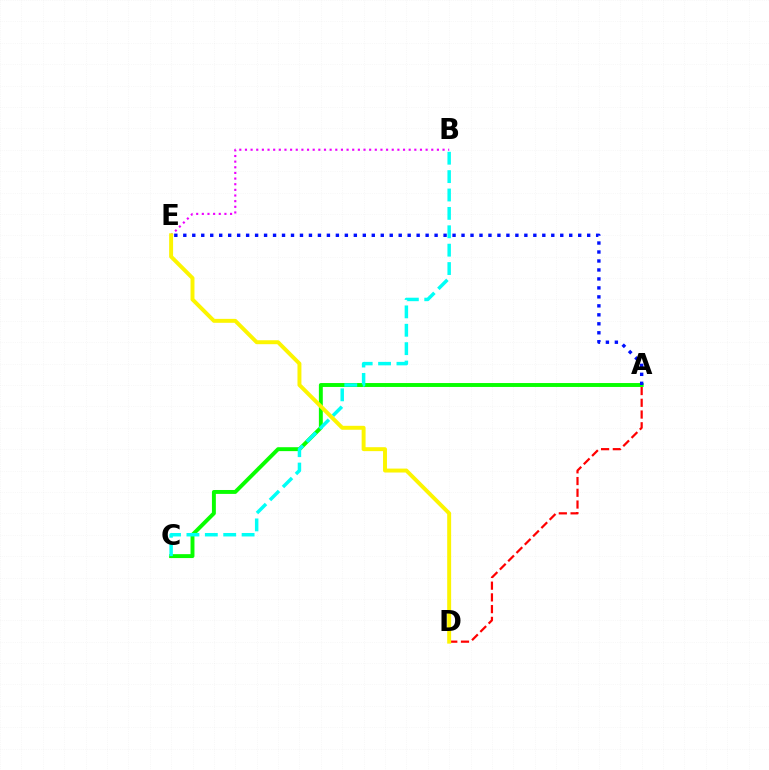{('A', 'D'): [{'color': '#ff0000', 'line_style': 'dashed', 'thickness': 1.59}], ('B', 'E'): [{'color': '#ee00ff', 'line_style': 'dotted', 'thickness': 1.53}], ('A', 'C'): [{'color': '#08ff00', 'line_style': 'solid', 'thickness': 2.82}], ('B', 'C'): [{'color': '#00fff6', 'line_style': 'dashed', 'thickness': 2.5}], ('D', 'E'): [{'color': '#fcf500', 'line_style': 'solid', 'thickness': 2.83}], ('A', 'E'): [{'color': '#0010ff', 'line_style': 'dotted', 'thickness': 2.44}]}